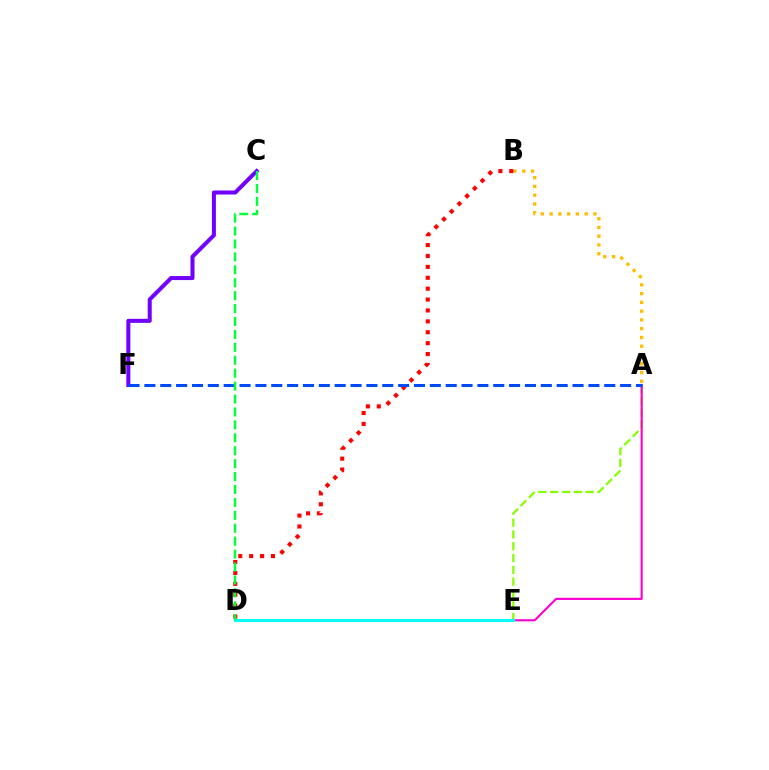{('A', 'B'): [{'color': '#ffbd00', 'line_style': 'dotted', 'thickness': 2.38}], ('B', 'D'): [{'color': '#ff0000', 'line_style': 'dotted', 'thickness': 2.96}], ('C', 'F'): [{'color': '#7200ff', 'line_style': 'solid', 'thickness': 2.9}], ('A', 'E'): [{'color': '#84ff00', 'line_style': 'dashed', 'thickness': 1.6}, {'color': '#ff00cf', 'line_style': 'solid', 'thickness': 1.53}], ('A', 'F'): [{'color': '#004bff', 'line_style': 'dashed', 'thickness': 2.15}], ('D', 'E'): [{'color': '#00fff6', 'line_style': 'solid', 'thickness': 2.24}], ('C', 'D'): [{'color': '#00ff39', 'line_style': 'dashed', 'thickness': 1.76}]}